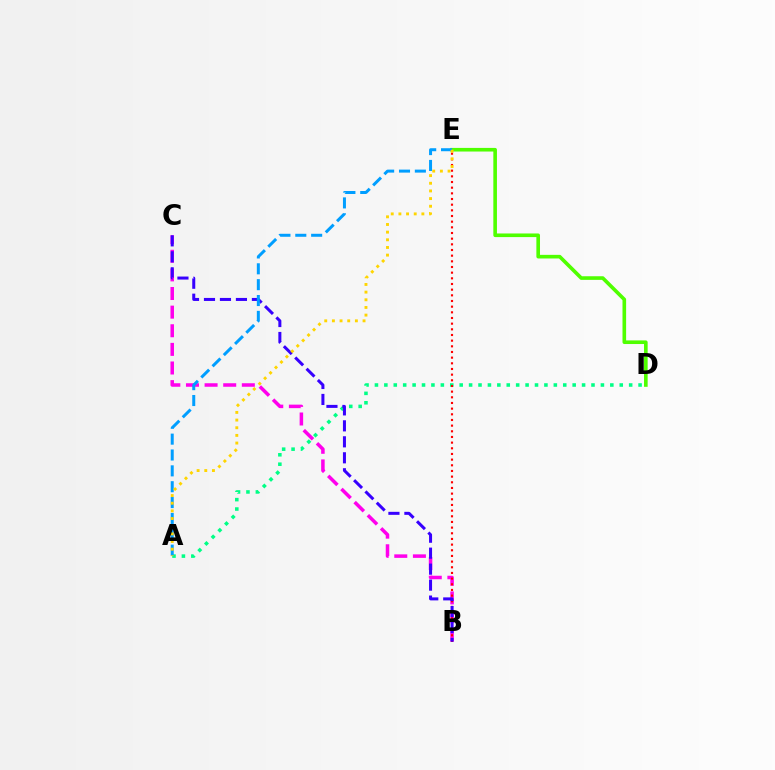{('B', 'C'): [{'color': '#ff00ed', 'line_style': 'dashed', 'thickness': 2.53}, {'color': '#3700ff', 'line_style': 'dashed', 'thickness': 2.17}], ('A', 'D'): [{'color': '#00ff86', 'line_style': 'dotted', 'thickness': 2.56}], ('B', 'E'): [{'color': '#ff0000', 'line_style': 'dotted', 'thickness': 1.54}], ('D', 'E'): [{'color': '#4fff00', 'line_style': 'solid', 'thickness': 2.61}], ('A', 'E'): [{'color': '#009eff', 'line_style': 'dashed', 'thickness': 2.15}, {'color': '#ffd500', 'line_style': 'dotted', 'thickness': 2.08}]}